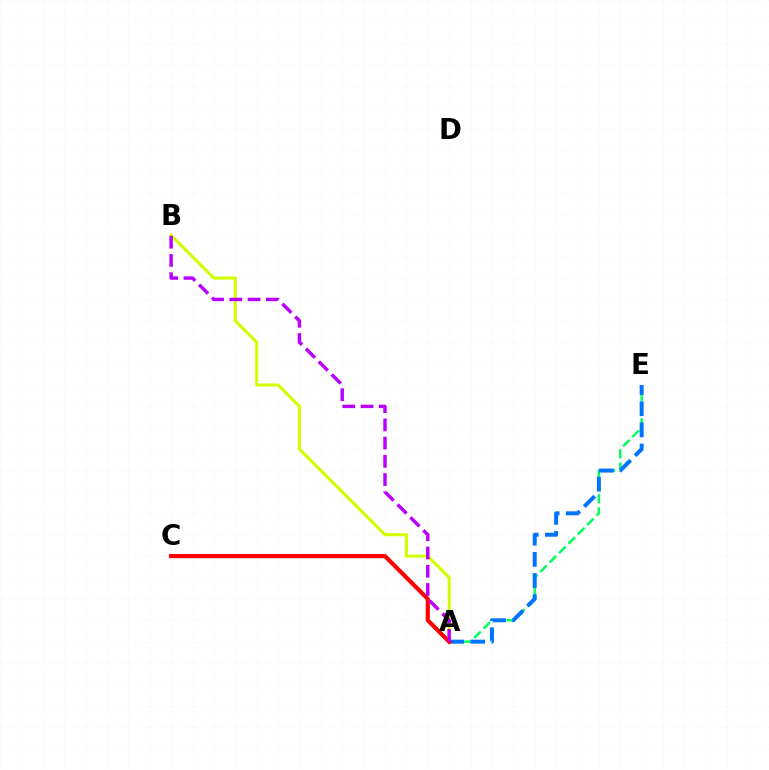{('A', 'B'): [{'color': '#d1ff00', 'line_style': 'solid', 'thickness': 2.21}, {'color': '#b900ff', 'line_style': 'dashed', 'thickness': 2.48}], ('A', 'E'): [{'color': '#00ff5c', 'line_style': 'dashed', 'thickness': 1.8}, {'color': '#0074ff', 'line_style': 'dashed', 'thickness': 2.87}], ('A', 'C'): [{'color': '#ff0000', 'line_style': 'solid', 'thickness': 2.99}]}